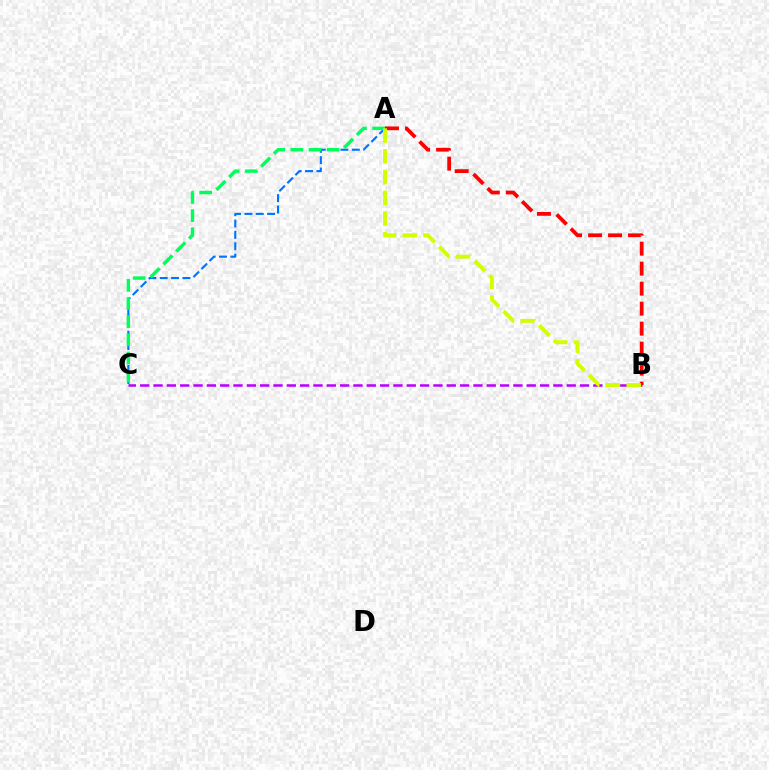{('B', 'C'): [{'color': '#b900ff', 'line_style': 'dashed', 'thickness': 1.81}], ('A', 'C'): [{'color': '#0074ff', 'line_style': 'dashed', 'thickness': 1.54}, {'color': '#00ff5c', 'line_style': 'dashed', 'thickness': 2.46}], ('A', 'B'): [{'color': '#ff0000', 'line_style': 'dashed', 'thickness': 2.72}, {'color': '#d1ff00', 'line_style': 'dashed', 'thickness': 2.82}]}